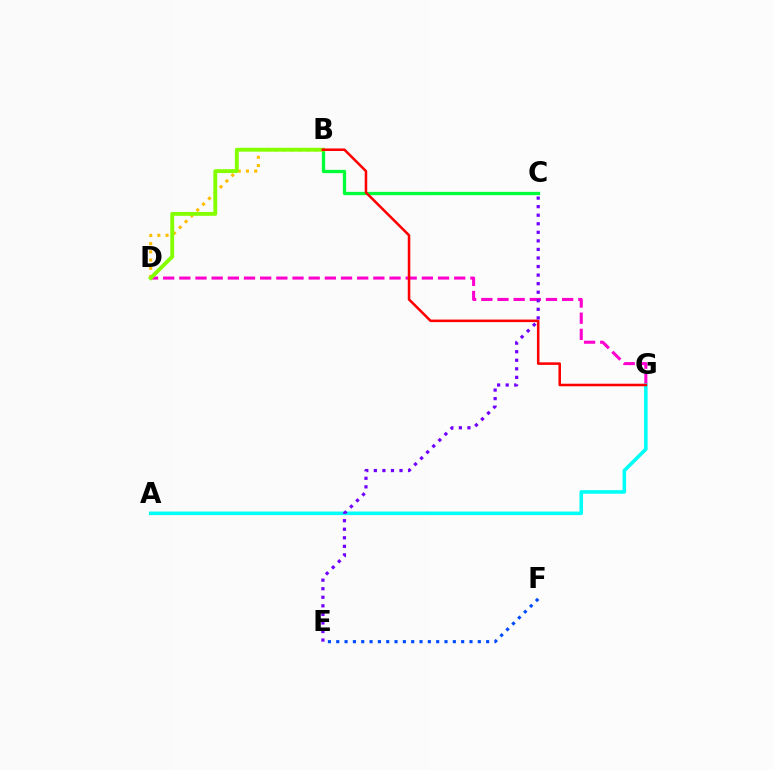{('B', 'C'): [{'color': '#00ff39', 'line_style': 'solid', 'thickness': 2.37}], ('D', 'G'): [{'color': '#ff00cf', 'line_style': 'dashed', 'thickness': 2.2}], ('B', 'D'): [{'color': '#ffbd00', 'line_style': 'dotted', 'thickness': 2.23}, {'color': '#84ff00', 'line_style': 'solid', 'thickness': 2.78}], ('E', 'F'): [{'color': '#004bff', 'line_style': 'dotted', 'thickness': 2.26}], ('A', 'G'): [{'color': '#00fff6', 'line_style': 'solid', 'thickness': 2.56}], ('B', 'G'): [{'color': '#ff0000', 'line_style': 'solid', 'thickness': 1.83}], ('C', 'E'): [{'color': '#7200ff', 'line_style': 'dotted', 'thickness': 2.32}]}